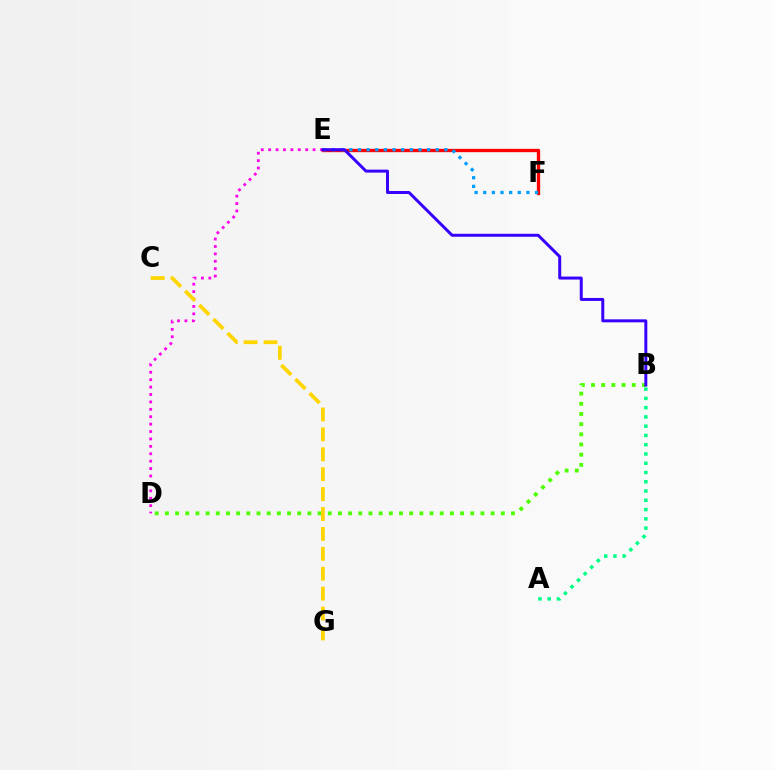{('E', 'F'): [{'color': '#ff0000', 'line_style': 'solid', 'thickness': 2.4}, {'color': '#009eff', 'line_style': 'dotted', 'thickness': 2.35}], ('D', 'E'): [{'color': '#ff00ed', 'line_style': 'dotted', 'thickness': 2.01}], ('A', 'B'): [{'color': '#00ff86', 'line_style': 'dotted', 'thickness': 2.52}], ('B', 'D'): [{'color': '#4fff00', 'line_style': 'dotted', 'thickness': 2.77}], ('C', 'G'): [{'color': '#ffd500', 'line_style': 'dashed', 'thickness': 2.7}], ('B', 'E'): [{'color': '#3700ff', 'line_style': 'solid', 'thickness': 2.15}]}